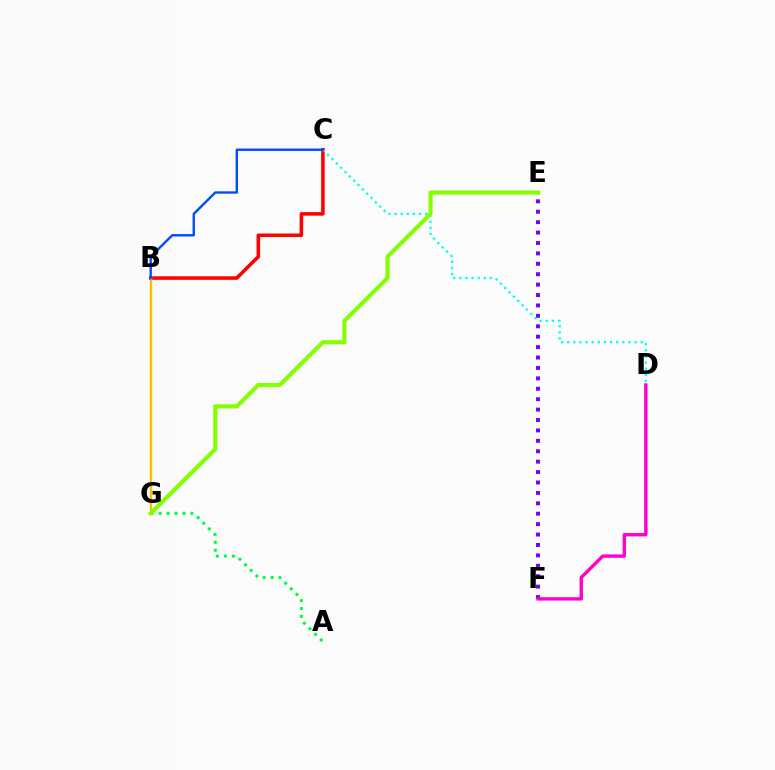{('B', 'C'): [{'color': '#ff0000', 'line_style': 'solid', 'thickness': 2.56}, {'color': '#004bff', 'line_style': 'solid', 'thickness': 1.71}], ('E', 'F'): [{'color': '#7200ff', 'line_style': 'dotted', 'thickness': 2.83}], ('D', 'F'): [{'color': '#ff00cf', 'line_style': 'solid', 'thickness': 2.43}], ('C', 'D'): [{'color': '#00fff6', 'line_style': 'dotted', 'thickness': 1.66}], ('B', 'G'): [{'color': '#ffbd00', 'line_style': 'solid', 'thickness': 1.72}], ('A', 'G'): [{'color': '#00ff39', 'line_style': 'dotted', 'thickness': 2.16}], ('E', 'G'): [{'color': '#84ff00', 'line_style': 'solid', 'thickness': 2.96}]}